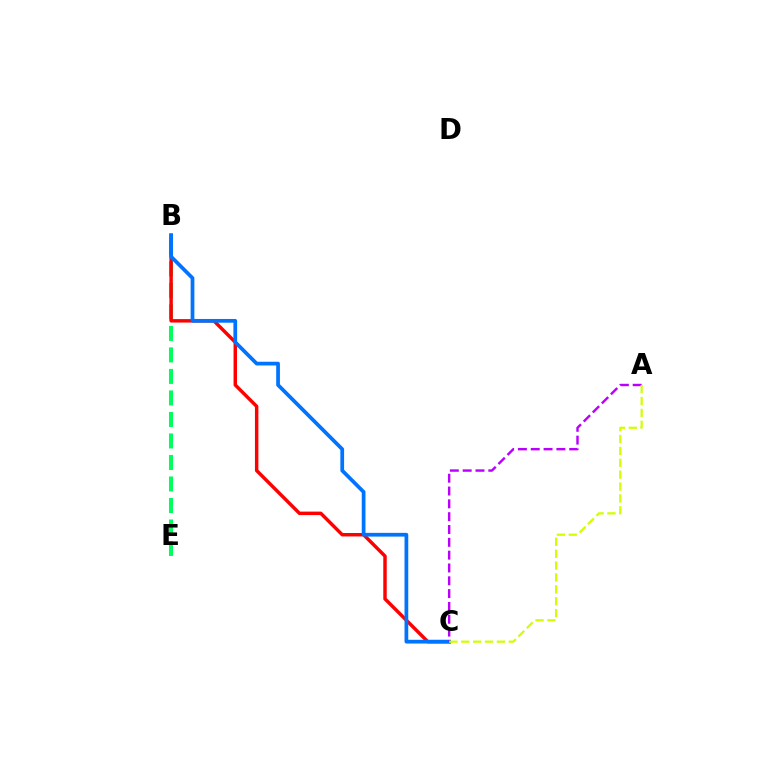{('B', 'E'): [{'color': '#00ff5c', 'line_style': 'dashed', 'thickness': 2.92}], ('B', 'C'): [{'color': '#ff0000', 'line_style': 'solid', 'thickness': 2.48}, {'color': '#0074ff', 'line_style': 'solid', 'thickness': 2.69}], ('A', 'C'): [{'color': '#b900ff', 'line_style': 'dashed', 'thickness': 1.74}, {'color': '#d1ff00', 'line_style': 'dashed', 'thickness': 1.61}]}